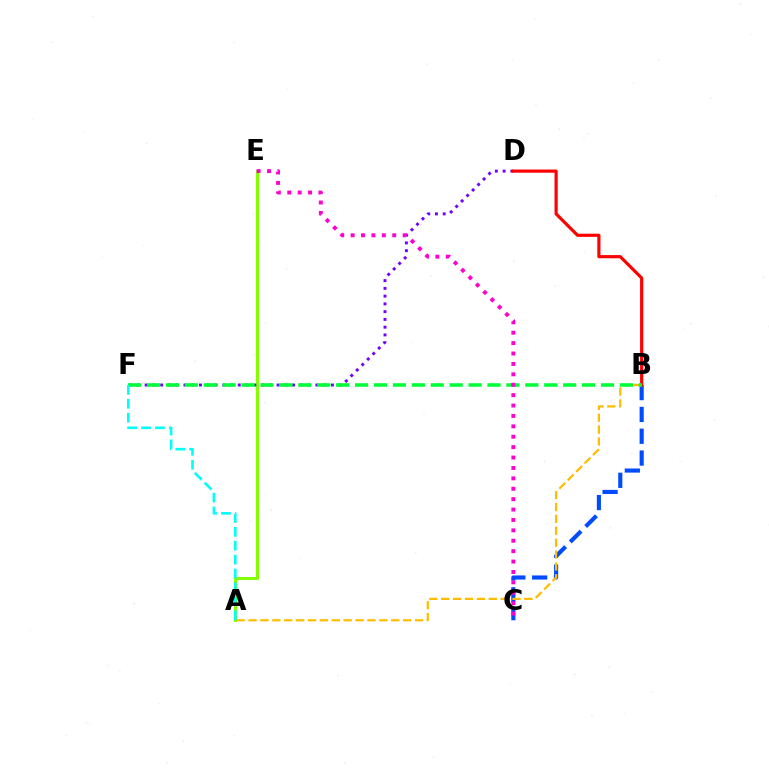{('A', 'E'): [{'color': '#84ff00', 'line_style': 'solid', 'thickness': 2.16}], ('B', 'C'): [{'color': '#004bff', 'line_style': 'dashed', 'thickness': 2.96}], ('D', 'F'): [{'color': '#7200ff', 'line_style': 'dotted', 'thickness': 2.11}], ('A', 'B'): [{'color': '#ffbd00', 'line_style': 'dashed', 'thickness': 1.62}], ('B', 'D'): [{'color': '#ff0000', 'line_style': 'solid', 'thickness': 2.28}], ('B', 'F'): [{'color': '#00ff39', 'line_style': 'dashed', 'thickness': 2.57}], ('A', 'F'): [{'color': '#00fff6', 'line_style': 'dashed', 'thickness': 1.89}], ('C', 'E'): [{'color': '#ff00cf', 'line_style': 'dotted', 'thickness': 2.83}]}